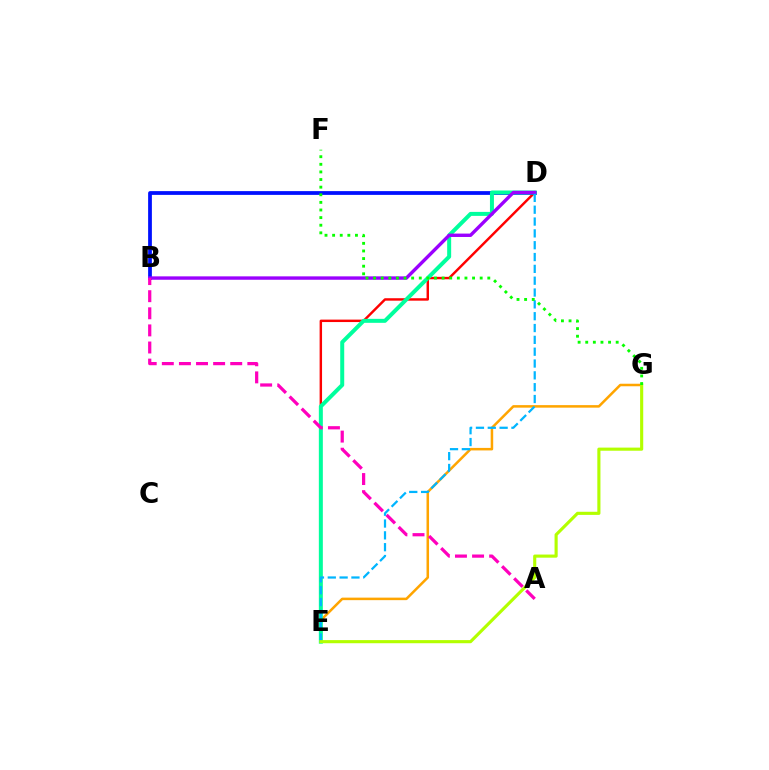{('D', 'E'): [{'color': '#ff0000', 'line_style': 'solid', 'thickness': 1.76}, {'color': '#00ff9d', 'line_style': 'solid', 'thickness': 2.87}, {'color': '#00b5ff', 'line_style': 'dashed', 'thickness': 1.61}], ('E', 'G'): [{'color': '#ffa500', 'line_style': 'solid', 'thickness': 1.82}, {'color': '#b3ff00', 'line_style': 'solid', 'thickness': 2.25}], ('B', 'D'): [{'color': '#0010ff', 'line_style': 'solid', 'thickness': 2.7}, {'color': '#9b00ff', 'line_style': 'solid', 'thickness': 2.44}], ('A', 'B'): [{'color': '#ff00bd', 'line_style': 'dashed', 'thickness': 2.32}], ('F', 'G'): [{'color': '#08ff00', 'line_style': 'dotted', 'thickness': 2.07}]}